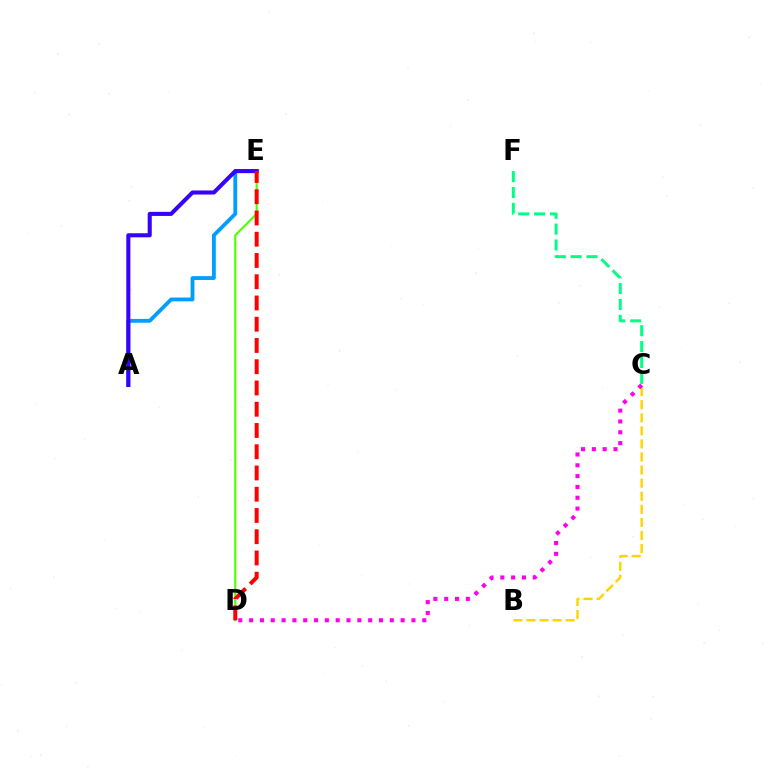{('D', 'E'): [{'color': '#4fff00', 'line_style': 'solid', 'thickness': 1.54}, {'color': '#ff0000', 'line_style': 'dashed', 'thickness': 2.89}], ('A', 'E'): [{'color': '#009eff', 'line_style': 'solid', 'thickness': 2.75}, {'color': '#3700ff', 'line_style': 'solid', 'thickness': 2.93}], ('B', 'C'): [{'color': '#ffd500', 'line_style': 'dashed', 'thickness': 1.78}], ('C', 'F'): [{'color': '#00ff86', 'line_style': 'dashed', 'thickness': 2.16}], ('C', 'D'): [{'color': '#ff00ed', 'line_style': 'dotted', 'thickness': 2.94}]}